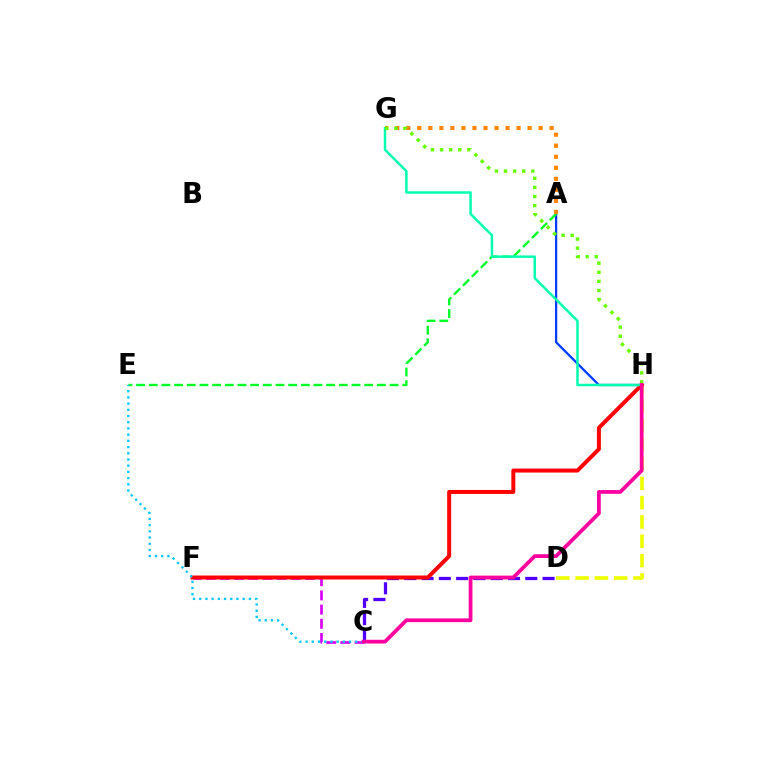{('D', 'H'): [{'color': '#eeff00', 'line_style': 'dashed', 'thickness': 2.63}], ('A', 'H'): [{'color': '#003fff', 'line_style': 'solid', 'thickness': 1.64}], ('C', 'F'): [{'color': '#d600ff', 'line_style': 'dashed', 'thickness': 1.93}], ('A', 'E'): [{'color': '#00ff27', 'line_style': 'dashed', 'thickness': 1.72}], ('C', 'D'): [{'color': '#4f00ff', 'line_style': 'dashed', 'thickness': 2.35}], ('F', 'H'): [{'color': '#ff0000', 'line_style': 'solid', 'thickness': 2.87}], ('G', 'H'): [{'color': '#00ffaf', 'line_style': 'solid', 'thickness': 1.78}, {'color': '#66ff00', 'line_style': 'dotted', 'thickness': 2.47}], ('C', 'E'): [{'color': '#00c7ff', 'line_style': 'dotted', 'thickness': 1.69}], ('A', 'G'): [{'color': '#ff8800', 'line_style': 'dotted', 'thickness': 3.0}], ('C', 'H'): [{'color': '#ff00a0', 'line_style': 'solid', 'thickness': 2.71}]}